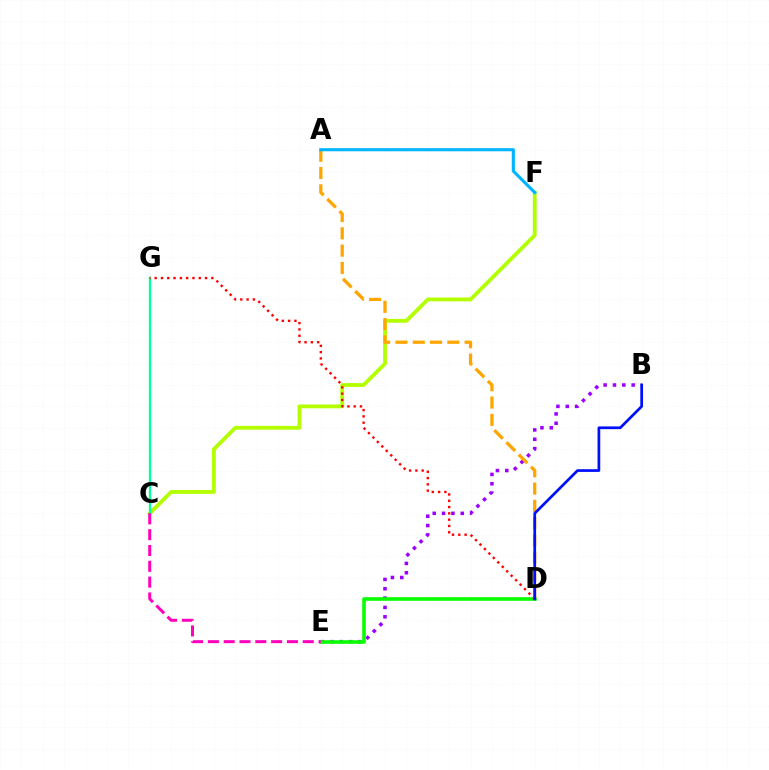{('C', 'F'): [{'color': '#b3ff00', 'line_style': 'solid', 'thickness': 2.75}], ('B', 'E'): [{'color': '#9b00ff', 'line_style': 'dotted', 'thickness': 2.54}], ('D', 'E'): [{'color': '#08ff00', 'line_style': 'solid', 'thickness': 2.6}], ('C', 'G'): [{'color': '#00ff9d', 'line_style': 'solid', 'thickness': 1.68}], ('C', 'E'): [{'color': '#ff00bd', 'line_style': 'dashed', 'thickness': 2.15}], ('D', 'G'): [{'color': '#ff0000', 'line_style': 'dotted', 'thickness': 1.71}], ('A', 'D'): [{'color': '#ffa500', 'line_style': 'dashed', 'thickness': 2.35}], ('B', 'D'): [{'color': '#0010ff', 'line_style': 'solid', 'thickness': 1.96}], ('A', 'F'): [{'color': '#00b5ff', 'line_style': 'solid', 'thickness': 2.25}]}